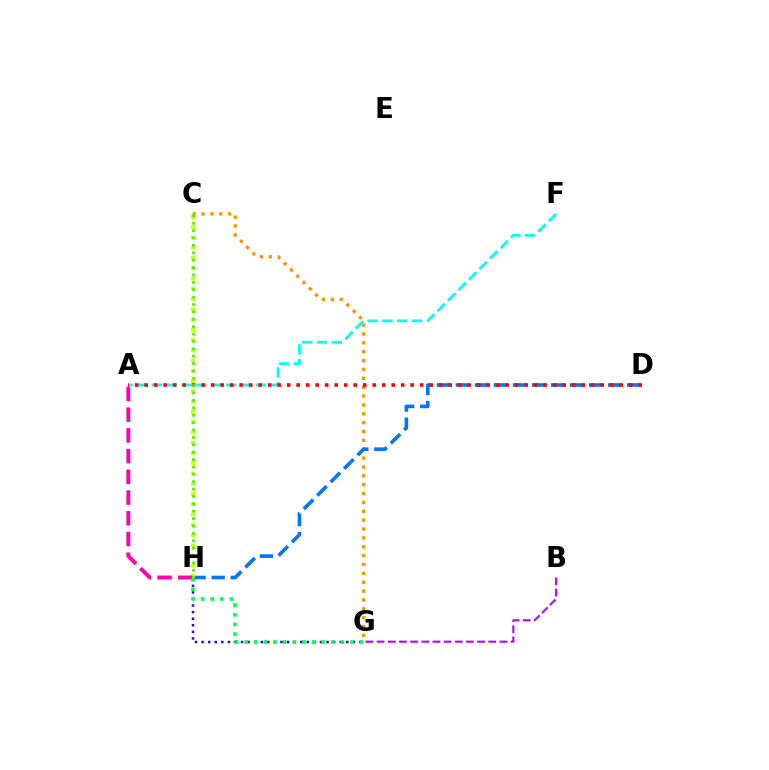{('C', 'G'): [{'color': '#ff9400', 'line_style': 'dotted', 'thickness': 2.41}], ('D', 'H'): [{'color': '#0074ff', 'line_style': 'dashed', 'thickness': 2.58}], ('C', 'H'): [{'color': '#d1ff00', 'line_style': 'dotted', 'thickness': 2.79}, {'color': '#3dff00', 'line_style': 'dotted', 'thickness': 2.01}], ('A', 'F'): [{'color': '#00fff6', 'line_style': 'dashed', 'thickness': 2.02}], ('A', 'H'): [{'color': '#ff00ac', 'line_style': 'dashed', 'thickness': 2.82}], ('G', 'H'): [{'color': '#2500ff', 'line_style': 'dotted', 'thickness': 1.79}, {'color': '#00ff5c', 'line_style': 'dotted', 'thickness': 2.61}], ('A', 'D'): [{'color': '#ff0000', 'line_style': 'dotted', 'thickness': 2.58}], ('B', 'G'): [{'color': '#b900ff', 'line_style': 'dashed', 'thickness': 1.52}]}